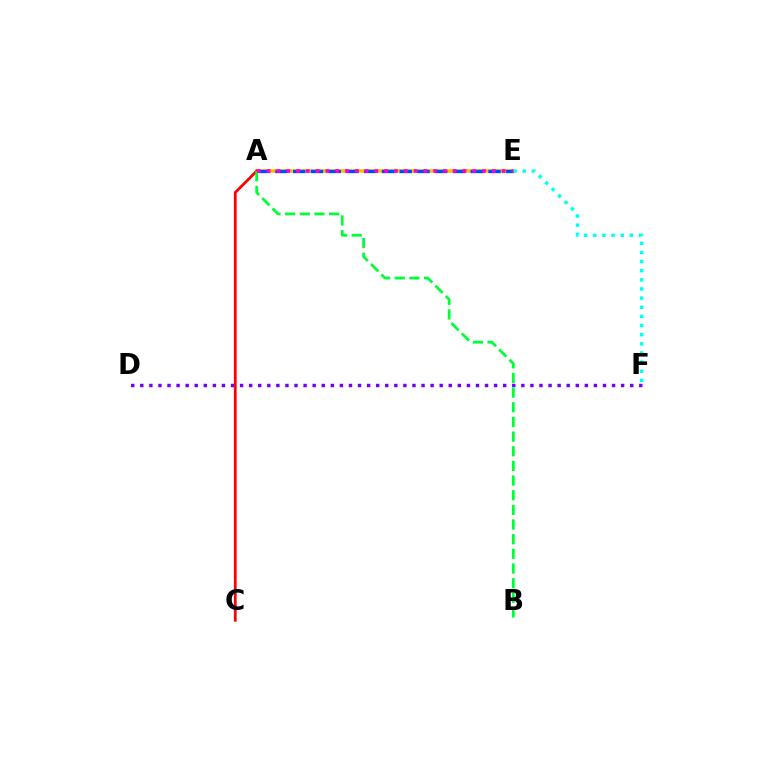{('D', 'F'): [{'color': '#7200ff', 'line_style': 'dotted', 'thickness': 2.46}], ('A', 'E'): [{'color': '#84ff00', 'line_style': 'dotted', 'thickness': 1.79}, {'color': '#ffbd00', 'line_style': 'solid', 'thickness': 2.58}, {'color': '#004bff', 'line_style': 'dashed', 'thickness': 2.41}, {'color': '#ff00cf', 'line_style': 'dotted', 'thickness': 2.66}], ('E', 'F'): [{'color': '#00fff6', 'line_style': 'dotted', 'thickness': 2.48}], ('A', 'C'): [{'color': '#ff0000', 'line_style': 'solid', 'thickness': 2.0}], ('A', 'B'): [{'color': '#00ff39', 'line_style': 'dashed', 'thickness': 1.99}]}